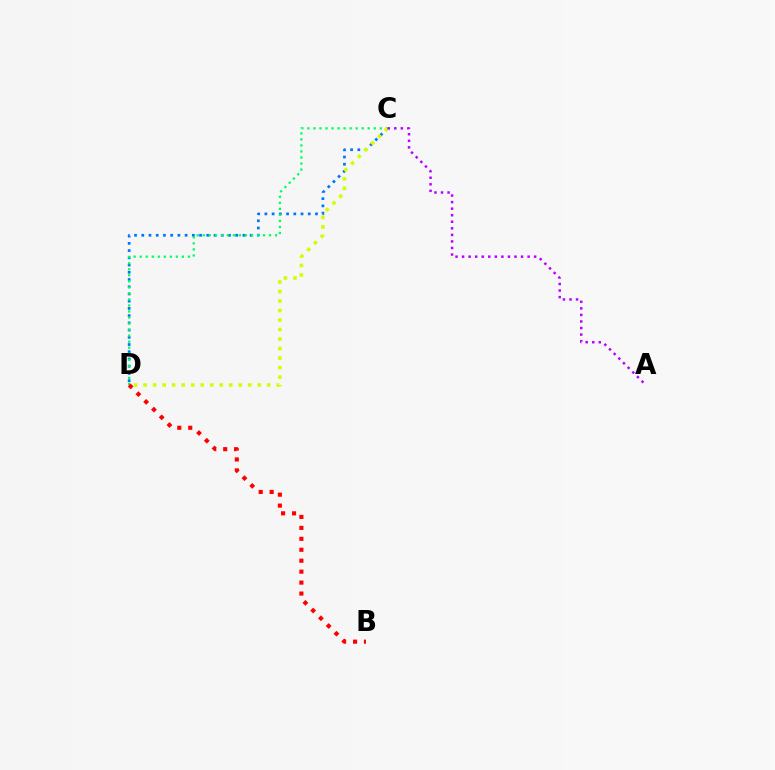{('C', 'D'): [{'color': '#0074ff', 'line_style': 'dotted', 'thickness': 1.96}, {'color': '#00ff5c', 'line_style': 'dotted', 'thickness': 1.64}, {'color': '#d1ff00', 'line_style': 'dotted', 'thickness': 2.58}], ('B', 'D'): [{'color': '#ff0000', 'line_style': 'dotted', 'thickness': 2.97}], ('A', 'C'): [{'color': '#b900ff', 'line_style': 'dotted', 'thickness': 1.78}]}